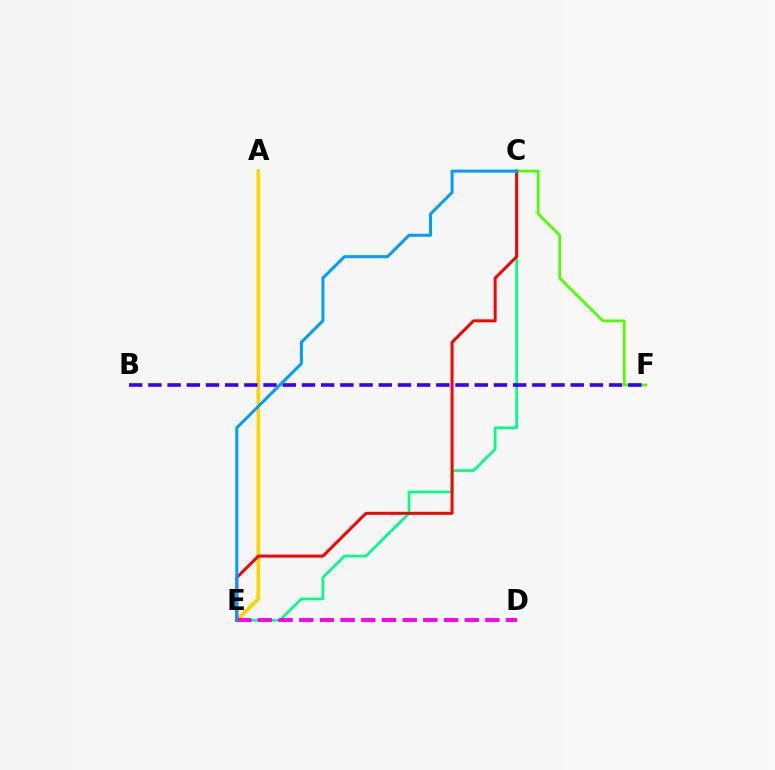{('A', 'E'): [{'color': '#ffd500', 'line_style': 'solid', 'thickness': 2.7}], ('C', 'F'): [{'color': '#4fff00', 'line_style': 'solid', 'thickness': 1.96}], ('C', 'E'): [{'color': '#00ff86', 'line_style': 'solid', 'thickness': 1.95}, {'color': '#ff0000', 'line_style': 'solid', 'thickness': 2.14}, {'color': '#009eff', 'line_style': 'solid', 'thickness': 2.17}], ('D', 'E'): [{'color': '#ff00ed', 'line_style': 'dashed', 'thickness': 2.81}], ('B', 'F'): [{'color': '#3700ff', 'line_style': 'dashed', 'thickness': 2.61}]}